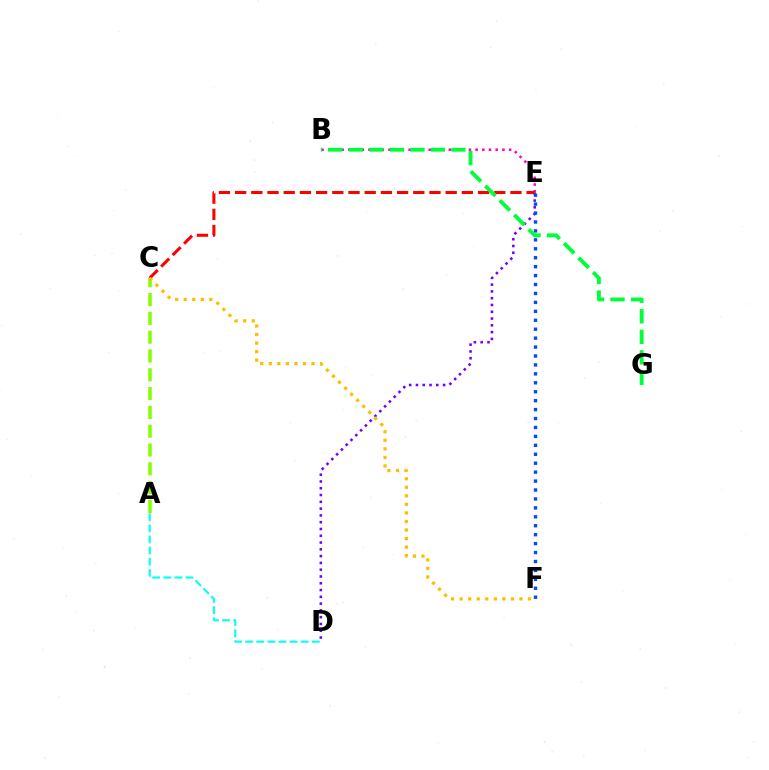{('B', 'E'): [{'color': '#ff00cf', 'line_style': 'dotted', 'thickness': 1.82}], ('A', 'C'): [{'color': '#84ff00', 'line_style': 'dashed', 'thickness': 2.55}], ('D', 'E'): [{'color': '#7200ff', 'line_style': 'dotted', 'thickness': 1.84}], ('E', 'F'): [{'color': '#004bff', 'line_style': 'dotted', 'thickness': 2.43}], ('C', 'E'): [{'color': '#ff0000', 'line_style': 'dashed', 'thickness': 2.2}], ('A', 'D'): [{'color': '#00fff6', 'line_style': 'dashed', 'thickness': 1.51}], ('C', 'F'): [{'color': '#ffbd00', 'line_style': 'dotted', 'thickness': 2.32}], ('B', 'G'): [{'color': '#00ff39', 'line_style': 'dashed', 'thickness': 2.79}]}